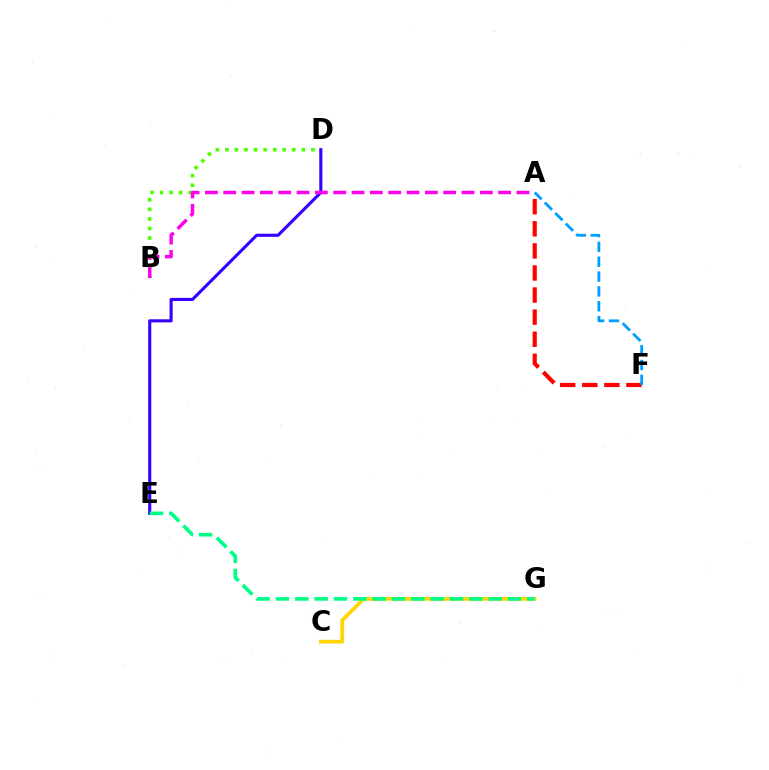{('A', 'F'): [{'color': '#ff0000', 'line_style': 'dashed', 'thickness': 3.0}, {'color': '#009eff', 'line_style': 'dashed', 'thickness': 2.01}], ('C', 'G'): [{'color': '#ffd500', 'line_style': 'solid', 'thickness': 2.67}], ('B', 'D'): [{'color': '#4fff00', 'line_style': 'dotted', 'thickness': 2.6}], ('D', 'E'): [{'color': '#3700ff', 'line_style': 'solid', 'thickness': 2.24}], ('E', 'G'): [{'color': '#00ff86', 'line_style': 'dashed', 'thickness': 2.63}], ('A', 'B'): [{'color': '#ff00ed', 'line_style': 'dashed', 'thickness': 2.49}]}